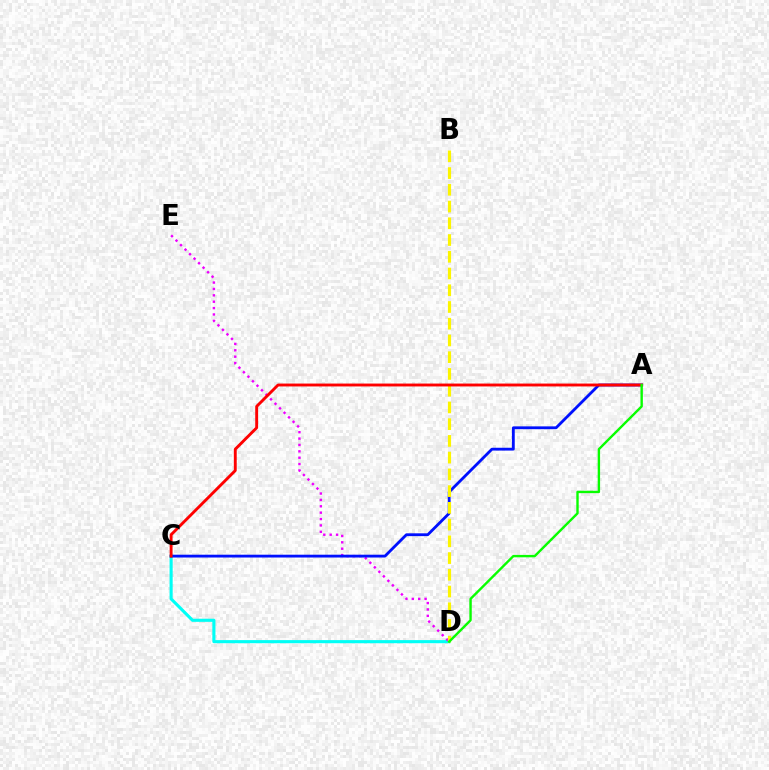{('C', 'D'): [{'color': '#00fff6', 'line_style': 'solid', 'thickness': 2.24}], ('D', 'E'): [{'color': '#ee00ff', 'line_style': 'dotted', 'thickness': 1.73}], ('A', 'C'): [{'color': '#0010ff', 'line_style': 'solid', 'thickness': 2.03}, {'color': '#ff0000', 'line_style': 'solid', 'thickness': 2.08}], ('B', 'D'): [{'color': '#fcf500', 'line_style': 'dashed', 'thickness': 2.27}], ('A', 'D'): [{'color': '#08ff00', 'line_style': 'solid', 'thickness': 1.72}]}